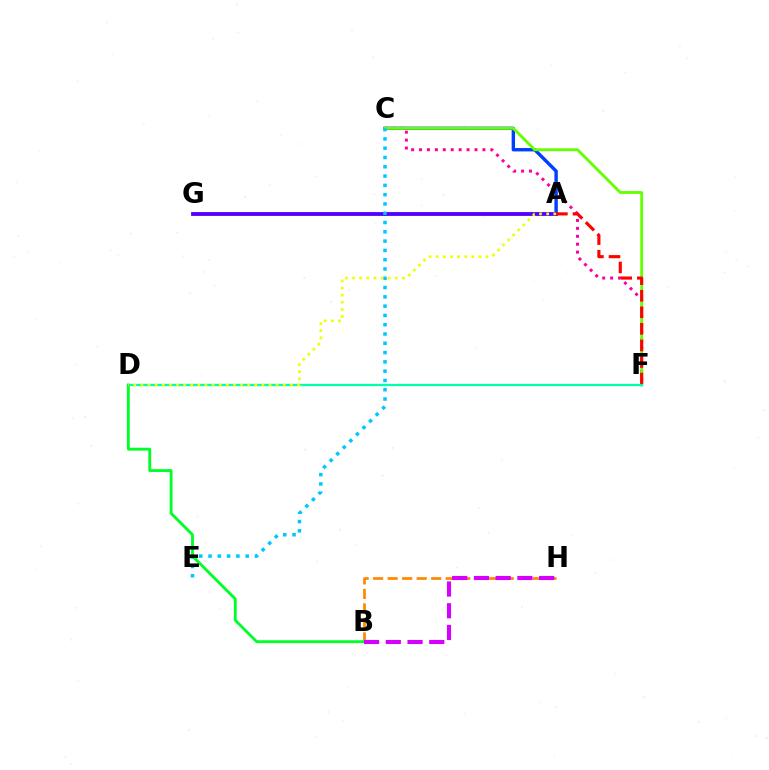{('A', 'C'): [{'color': '#003fff', 'line_style': 'solid', 'thickness': 2.44}], ('C', 'F'): [{'color': '#ff00a0', 'line_style': 'dotted', 'thickness': 2.15}, {'color': '#66ff00', 'line_style': 'solid', 'thickness': 2.06}], ('A', 'G'): [{'color': '#4f00ff', 'line_style': 'solid', 'thickness': 2.75}], ('B', 'H'): [{'color': '#ff8800', 'line_style': 'dashed', 'thickness': 1.97}, {'color': '#d600ff', 'line_style': 'dashed', 'thickness': 2.95}], ('A', 'F'): [{'color': '#ff0000', 'line_style': 'dashed', 'thickness': 2.25}], ('D', 'F'): [{'color': '#00ffaf', 'line_style': 'solid', 'thickness': 1.63}], ('C', 'E'): [{'color': '#00c7ff', 'line_style': 'dotted', 'thickness': 2.52}], ('B', 'D'): [{'color': '#00ff27', 'line_style': 'solid', 'thickness': 2.06}], ('A', 'D'): [{'color': '#eeff00', 'line_style': 'dotted', 'thickness': 1.93}]}